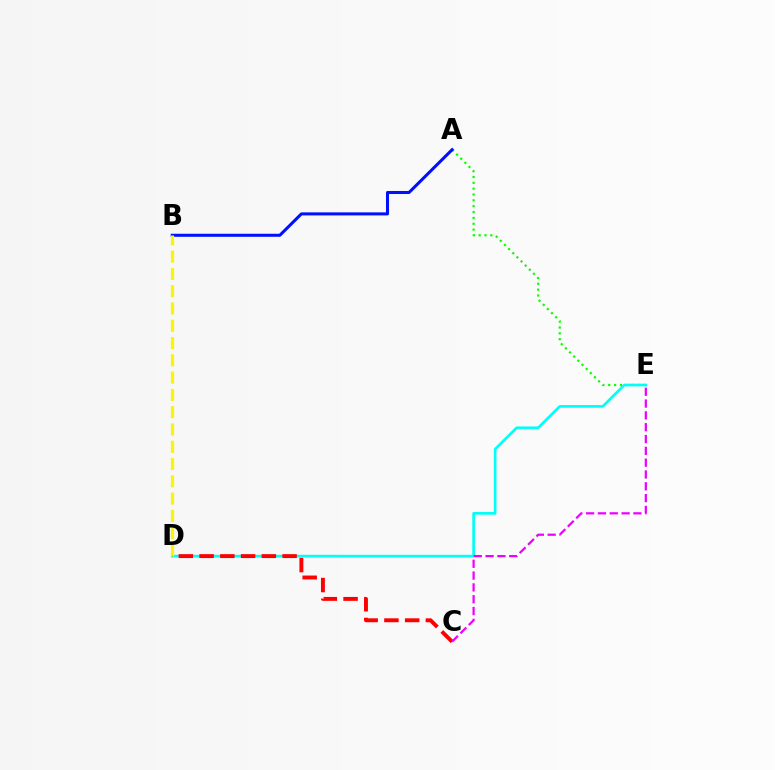{('A', 'E'): [{'color': '#08ff00', 'line_style': 'dotted', 'thickness': 1.59}], ('D', 'E'): [{'color': '#00fff6', 'line_style': 'solid', 'thickness': 1.92}], ('A', 'B'): [{'color': '#0010ff', 'line_style': 'solid', 'thickness': 2.19}], ('B', 'D'): [{'color': '#fcf500', 'line_style': 'dashed', 'thickness': 2.35}], ('C', 'D'): [{'color': '#ff0000', 'line_style': 'dashed', 'thickness': 2.82}], ('C', 'E'): [{'color': '#ee00ff', 'line_style': 'dashed', 'thickness': 1.61}]}